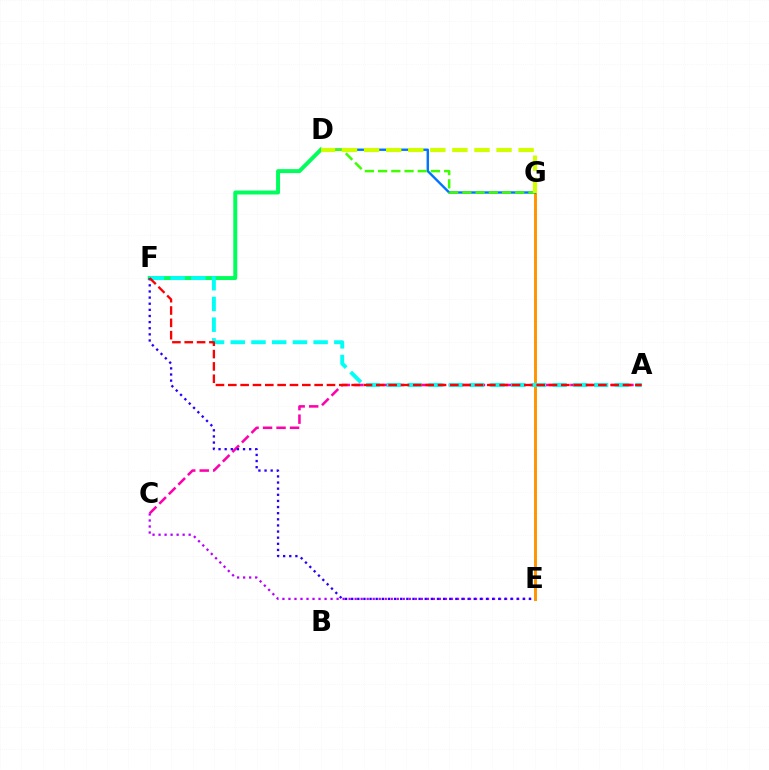{('E', 'G'): [{'color': '#ff9400', 'line_style': 'solid', 'thickness': 2.12}], ('D', 'G'): [{'color': '#0074ff', 'line_style': 'solid', 'thickness': 1.73}, {'color': '#3dff00', 'line_style': 'dashed', 'thickness': 1.79}, {'color': '#d1ff00', 'line_style': 'dashed', 'thickness': 3.0}], ('D', 'F'): [{'color': '#00ff5c', 'line_style': 'solid', 'thickness': 2.85}], ('A', 'C'): [{'color': '#ff00ac', 'line_style': 'dashed', 'thickness': 1.83}], ('C', 'E'): [{'color': '#b900ff', 'line_style': 'dotted', 'thickness': 1.64}], ('E', 'F'): [{'color': '#2500ff', 'line_style': 'dotted', 'thickness': 1.66}], ('A', 'F'): [{'color': '#00fff6', 'line_style': 'dashed', 'thickness': 2.81}, {'color': '#ff0000', 'line_style': 'dashed', 'thickness': 1.68}]}